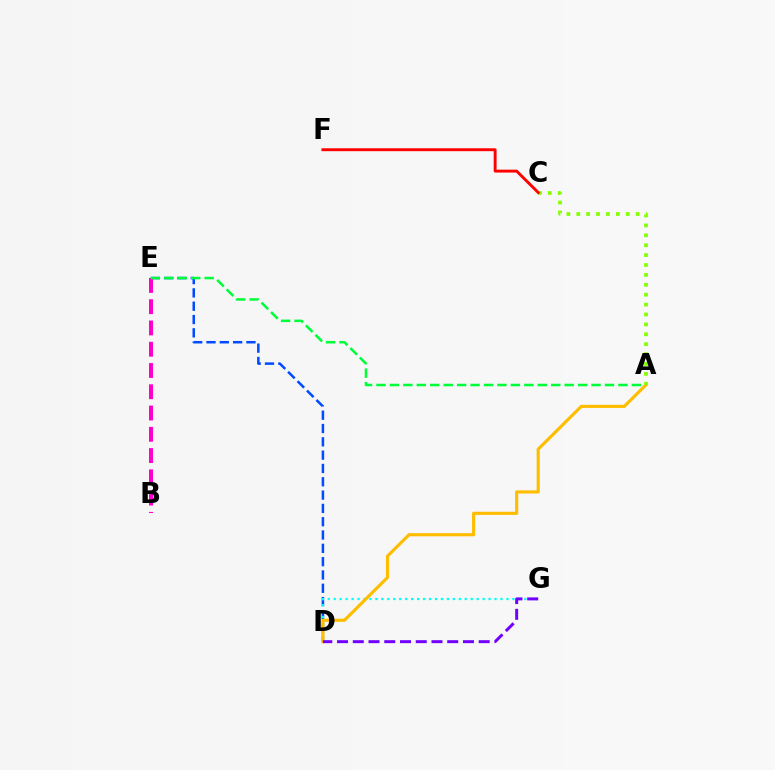{('D', 'E'): [{'color': '#004bff', 'line_style': 'dashed', 'thickness': 1.81}], ('B', 'E'): [{'color': '#ff00cf', 'line_style': 'dashed', 'thickness': 2.89}], ('D', 'G'): [{'color': '#00fff6', 'line_style': 'dotted', 'thickness': 1.62}, {'color': '#7200ff', 'line_style': 'dashed', 'thickness': 2.14}], ('A', 'E'): [{'color': '#00ff39', 'line_style': 'dashed', 'thickness': 1.83}], ('A', 'D'): [{'color': '#ffbd00', 'line_style': 'solid', 'thickness': 2.26}], ('A', 'C'): [{'color': '#84ff00', 'line_style': 'dotted', 'thickness': 2.69}], ('C', 'F'): [{'color': '#ff0000', 'line_style': 'solid', 'thickness': 2.09}]}